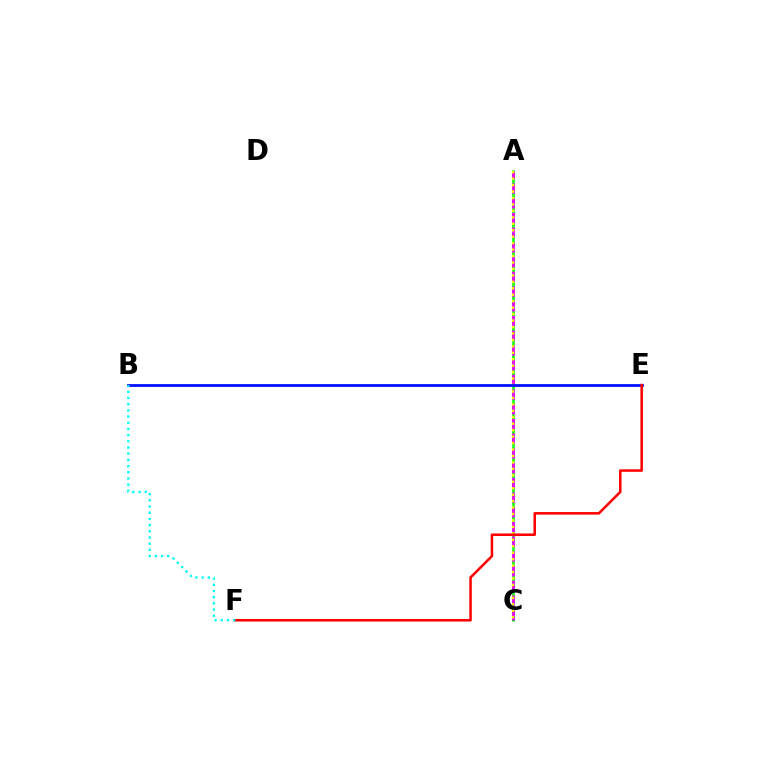{('A', 'C'): [{'color': '#08ff00', 'line_style': 'solid', 'thickness': 1.81}, {'color': '#ee00ff', 'line_style': 'dashed', 'thickness': 2.0}, {'color': '#fcf500', 'line_style': 'dotted', 'thickness': 1.75}], ('B', 'E'): [{'color': '#0010ff', 'line_style': 'solid', 'thickness': 2.0}], ('E', 'F'): [{'color': '#ff0000', 'line_style': 'solid', 'thickness': 1.82}], ('B', 'F'): [{'color': '#00fff6', 'line_style': 'dotted', 'thickness': 1.68}]}